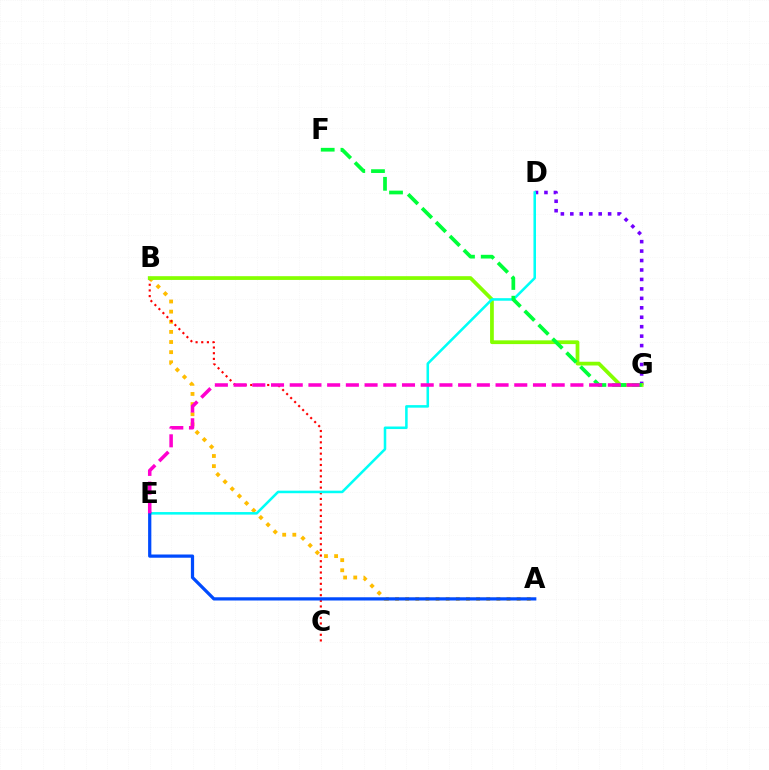{('A', 'B'): [{'color': '#ffbd00', 'line_style': 'dotted', 'thickness': 2.75}], ('B', 'C'): [{'color': '#ff0000', 'line_style': 'dotted', 'thickness': 1.54}], ('D', 'G'): [{'color': '#7200ff', 'line_style': 'dotted', 'thickness': 2.57}], ('B', 'G'): [{'color': '#84ff00', 'line_style': 'solid', 'thickness': 2.7}], ('D', 'E'): [{'color': '#00fff6', 'line_style': 'solid', 'thickness': 1.83}], ('A', 'E'): [{'color': '#004bff', 'line_style': 'solid', 'thickness': 2.33}], ('F', 'G'): [{'color': '#00ff39', 'line_style': 'dashed', 'thickness': 2.68}], ('E', 'G'): [{'color': '#ff00cf', 'line_style': 'dashed', 'thickness': 2.54}]}